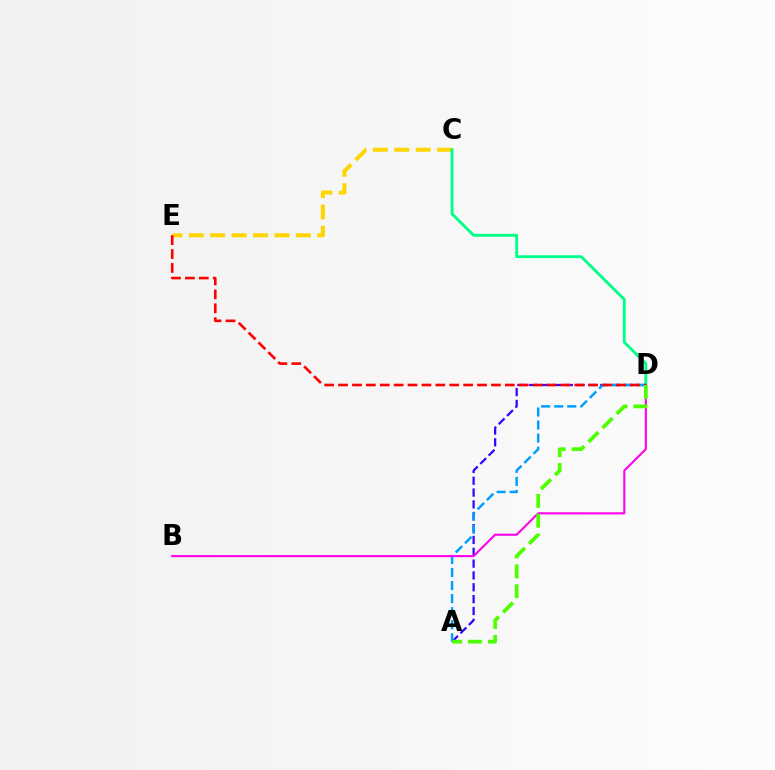{('C', 'E'): [{'color': '#ffd500', 'line_style': 'dashed', 'thickness': 2.91}], ('C', 'D'): [{'color': '#00ff86', 'line_style': 'solid', 'thickness': 2.04}], ('A', 'D'): [{'color': '#3700ff', 'line_style': 'dashed', 'thickness': 1.61}, {'color': '#009eff', 'line_style': 'dashed', 'thickness': 1.77}, {'color': '#4fff00', 'line_style': 'dashed', 'thickness': 2.7}], ('B', 'D'): [{'color': '#ff00ed', 'line_style': 'solid', 'thickness': 1.51}], ('D', 'E'): [{'color': '#ff0000', 'line_style': 'dashed', 'thickness': 1.89}]}